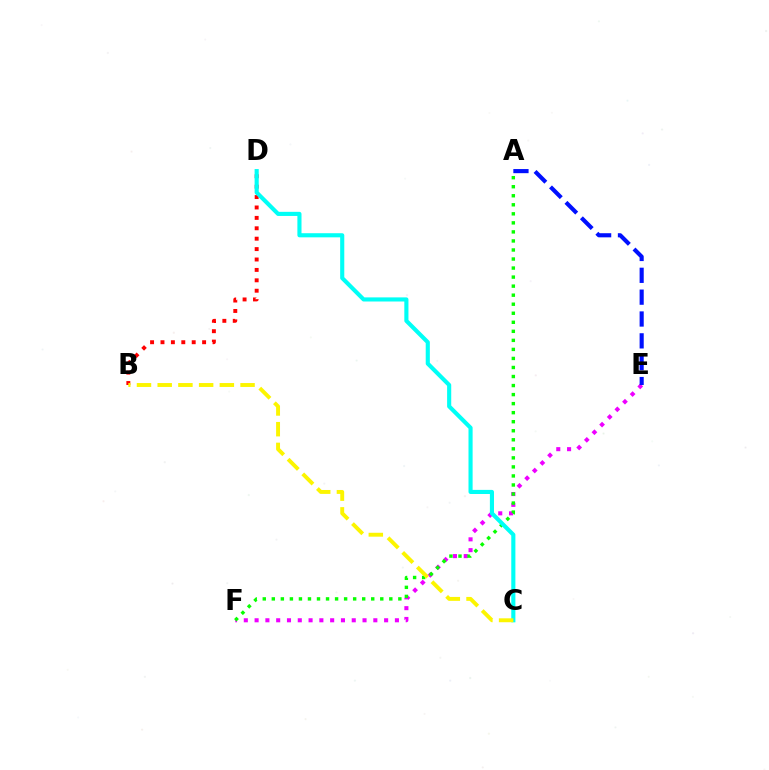{('E', 'F'): [{'color': '#ee00ff', 'line_style': 'dotted', 'thickness': 2.93}], ('A', 'F'): [{'color': '#08ff00', 'line_style': 'dotted', 'thickness': 2.46}], ('B', 'D'): [{'color': '#ff0000', 'line_style': 'dotted', 'thickness': 2.83}], ('C', 'D'): [{'color': '#00fff6', 'line_style': 'solid', 'thickness': 2.96}], ('A', 'E'): [{'color': '#0010ff', 'line_style': 'dashed', 'thickness': 2.97}], ('B', 'C'): [{'color': '#fcf500', 'line_style': 'dashed', 'thickness': 2.81}]}